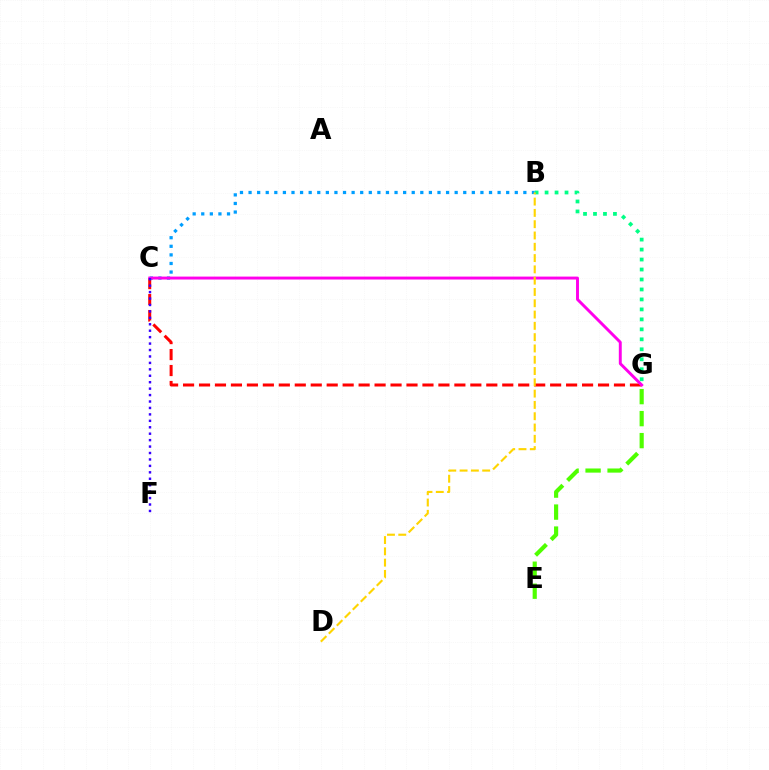{('B', 'C'): [{'color': '#009eff', 'line_style': 'dotted', 'thickness': 2.33}], ('B', 'G'): [{'color': '#00ff86', 'line_style': 'dotted', 'thickness': 2.71}], ('C', 'G'): [{'color': '#ff0000', 'line_style': 'dashed', 'thickness': 2.17}, {'color': '#ff00ed', 'line_style': 'solid', 'thickness': 2.11}], ('E', 'G'): [{'color': '#4fff00', 'line_style': 'dashed', 'thickness': 2.99}], ('C', 'F'): [{'color': '#3700ff', 'line_style': 'dotted', 'thickness': 1.75}], ('B', 'D'): [{'color': '#ffd500', 'line_style': 'dashed', 'thickness': 1.53}]}